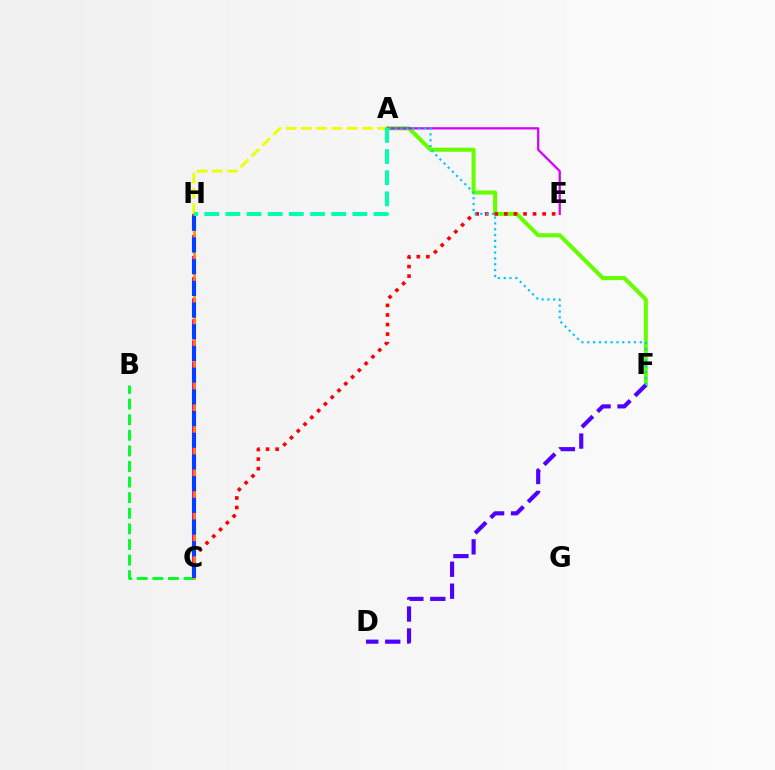{('A', 'F'): [{'color': '#66ff00', 'line_style': 'solid', 'thickness': 2.93}, {'color': '#00c7ff', 'line_style': 'dotted', 'thickness': 1.59}], ('B', 'C'): [{'color': '#00ff27', 'line_style': 'dashed', 'thickness': 2.12}], ('A', 'H'): [{'color': '#eeff00', 'line_style': 'dashed', 'thickness': 2.07}, {'color': '#00ffaf', 'line_style': 'dashed', 'thickness': 2.87}], ('C', 'E'): [{'color': '#ff0000', 'line_style': 'dotted', 'thickness': 2.6}], ('C', 'H'): [{'color': '#ff00a0', 'line_style': 'dashed', 'thickness': 2.86}, {'color': '#ff8800', 'line_style': 'solid', 'thickness': 1.85}, {'color': '#003fff', 'line_style': 'dashed', 'thickness': 2.95}], ('A', 'E'): [{'color': '#d600ff', 'line_style': 'solid', 'thickness': 1.63}], ('D', 'F'): [{'color': '#4f00ff', 'line_style': 'dashed', 'thickness': 2.98}]}